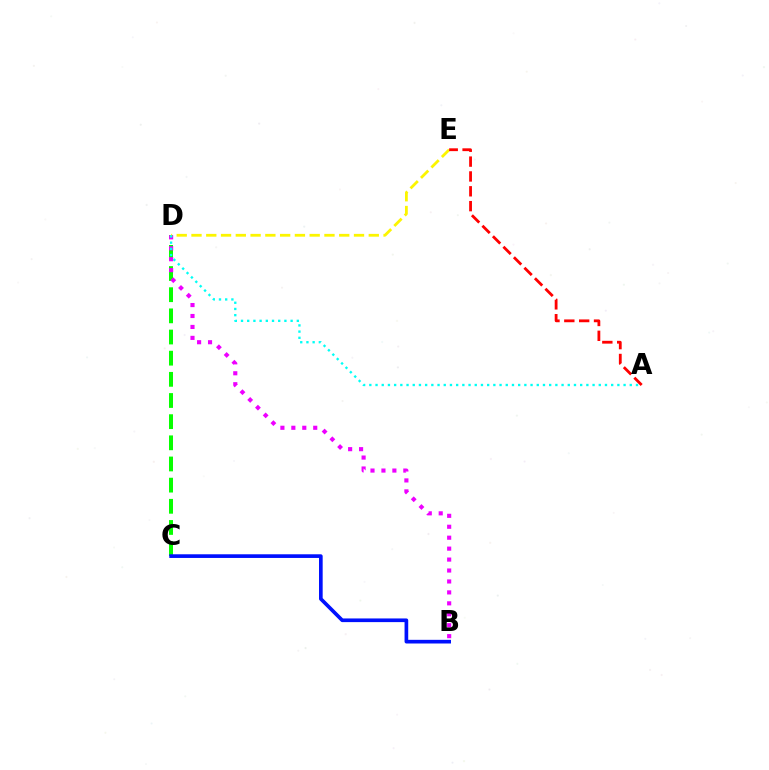{('C', 'D'): [{'color': '#08ff00', 'line_style': 'dashed', 'thickness': 2.87}], ('B', 'D'): [{'color': '#ee00ff', 'line_style': 'dotted', 'thickness': 2.97}], ('D', 'E'): [{'color': '#fcf500', 'line_style': 'dashed', 'thickness': 2.01}], ('A', 'D'): [{'color': '#00fff6', 'line_style': 'dotted', 'thickness': 1.68}], ('B', 'C'): [{'color': '#0010ff', 'line_style': 'solid', 'thickness': 2.64}], ('A', 'E'): [{'color': '#ff0000', 'line_style': 'dashed', 'thickness': 2.02}]}